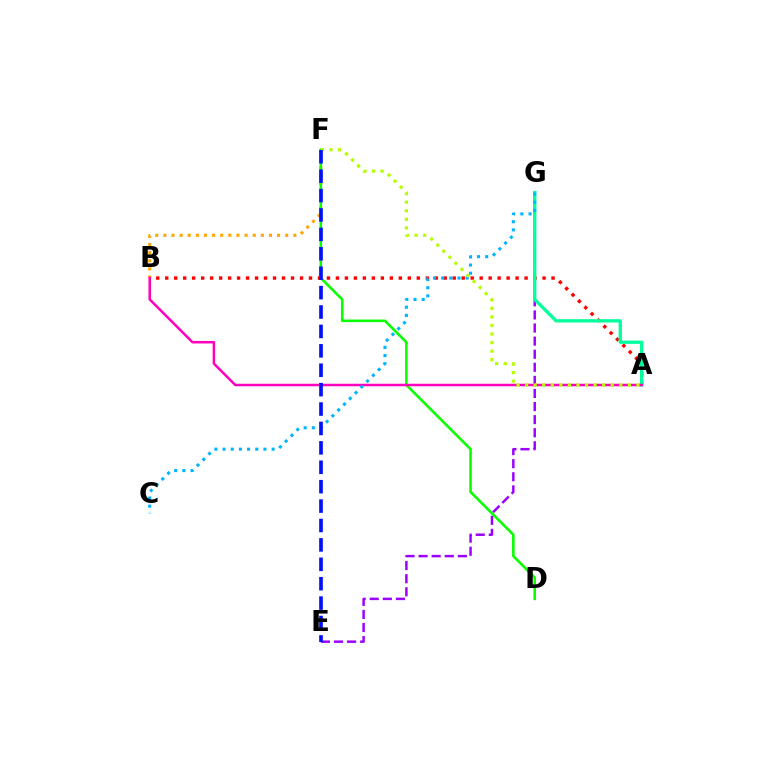{('E', 'G'): [{'color': '#9b00ff', 'line_style': 'dashed', 'thickness': 1.78}], ('A', 'B'): [{'color': '#ff0000', 'line_style': 'dotted', 'thickness': 2.44}, {'color': '#ff00bd', 'line_style': 'solid', 'thickness': 1.8}], ('B', 'F'): [{'color': '#ffa500', 'line_style': 'dotted', 'thickness': 2.21}], ('D', 'F'): [{'color': '#08ff00', 'line_style': 'solid', 'thickness': 1.86}], ('A', 'G'): [{'color': '#00ff9d', 'line_style': 'solid', 'thickness': 2.38}], ('C', 'G'): [{'color': '#00b5ff', 'line_style': 'dotted', 'thickness': 2.22}], ('A', 'F'): [{'color': '#b3ff00', 'line_style': 'dotted', 'thickness': 2.33}], ('E', 'F'): [{'color': '#0010ff', 'line_style': 'dashed', 'thickness': 2.64}]}